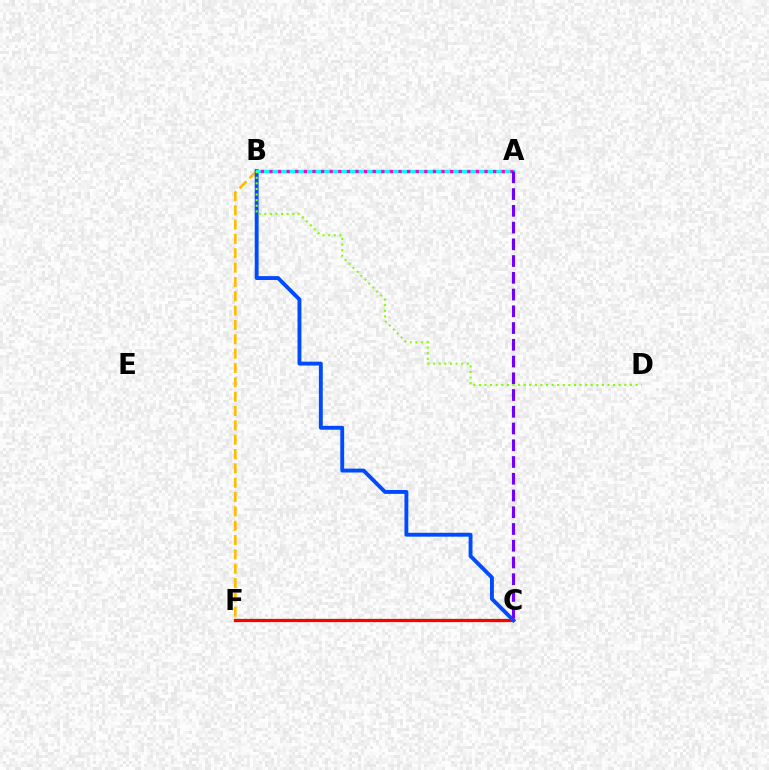{('C', 'F'): [{'color': '#00ff39', 'line_style': 'dotted', 'thickness': 1.68}, {'color': '#ff0000', 'line_style': 'solid', 'thickness': 2.33}], ('B', 'F'): [{'color': '#ffbd00', 'line_style': 'dashed', 'thickness': 1.95}], ('B', 'C'): [{'color': '#004bff', 'line_style': 'solid', 'thickness': 2.8}], ('A', 'B'): [{'color': '#00fff6', 'line_style': 'solid', 'thickness': 2.41}, {'color': '#ff00cf', 'line_style': 'dotted', 'thickness': 2.34}], ('A', 'C'): [{'color': '#7200ff', 'line_style': 'dashed', 'thickness': 2.27}], ('B', 'D'): [{'color': '#84ff00', 'line_style': 'dotted', 'thickness': 1.52}]}